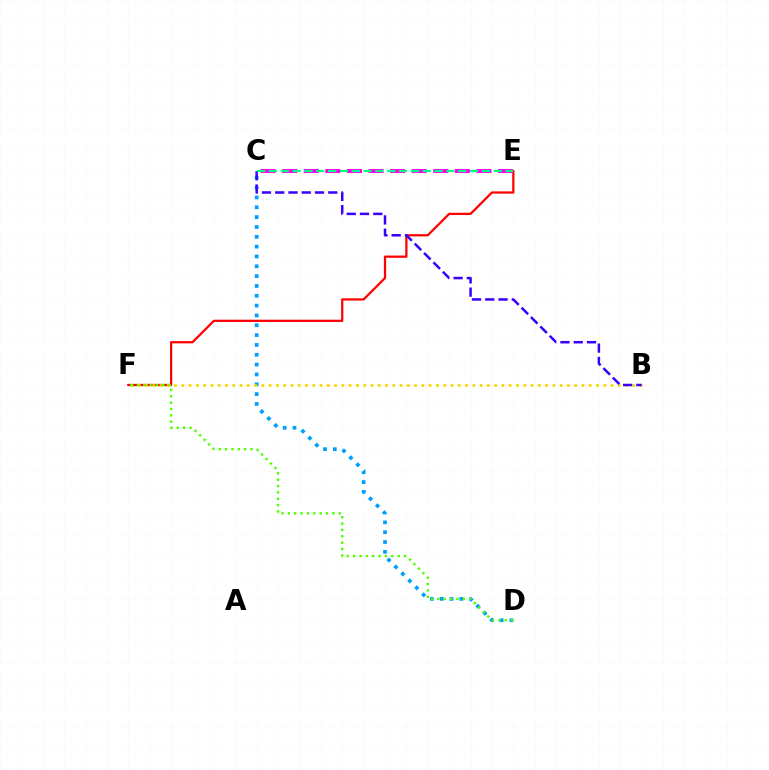{('E', 'F'): [{'color': '#ff0000', 'line_style': 'solid', 'thickness': 1.62}], ('C', 'D'): [{'color': '#009eff', 'line_style': 'dotted', 'thickness': 2.67}], ('B', 'F'): [{'color': '#ffd500', 'line_style': 'dotted', 'thickness': 1.98}], ('C', 'E'): [{'color': '#ff00ed', 'line_style': 'dashed', 'thickness': 2.93}, {'color': '#00ff86', 'line_style': 'dashed', 'thickness': 1.61}], ('B', 'C'): [{'color': '#3700ff', 'line_style': 'dashed', 'thickness': 1.8}], ('D', 'F'): [{'color': '#4fff00', 'line_style': 'dotted', 'thickness': 1.73}]}